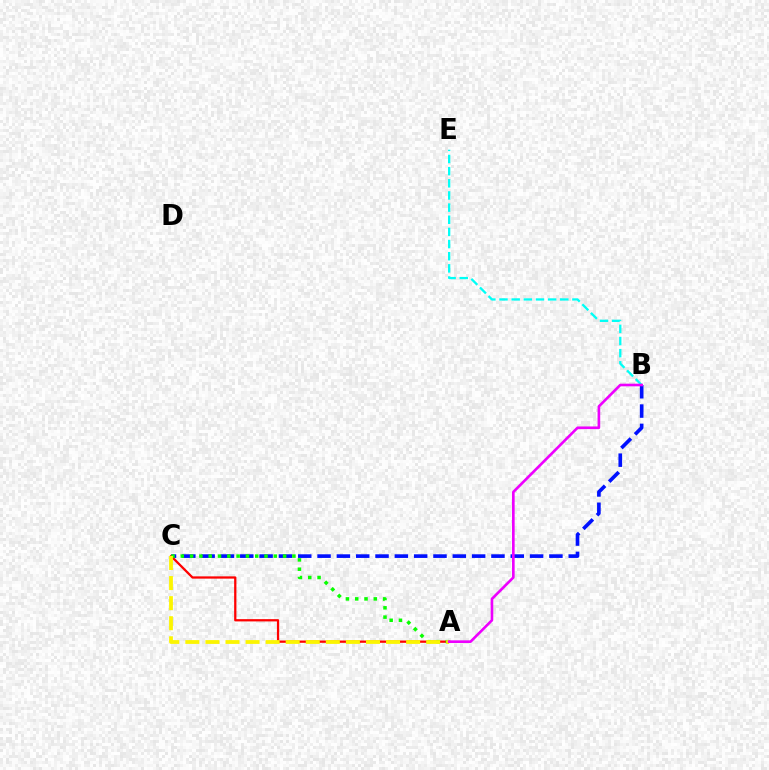{('B', 'C'): [{'color': '#0010ff', 'line_style': 'dashed', 'thickness': 2.62}], ('A', 'C'): [{'color': '#ff0000', 'line_style': 'solid', 'thickness': 1.63}, {'color': '#08ff00', 'line_style': 'dotted', 'thickness': 2.53}, {'color': '#fcf500', 'line_style': 'dashed', 'thickness': 2.73}], ('B', 'E'): [{'color': '#00fff6', 'line_style': 'dashed', 'thickness': 1.65}], ('A', 'B'): [{'color': '#ee00ff', 'line_style': 'solid', 'thickness': 1.9}]}